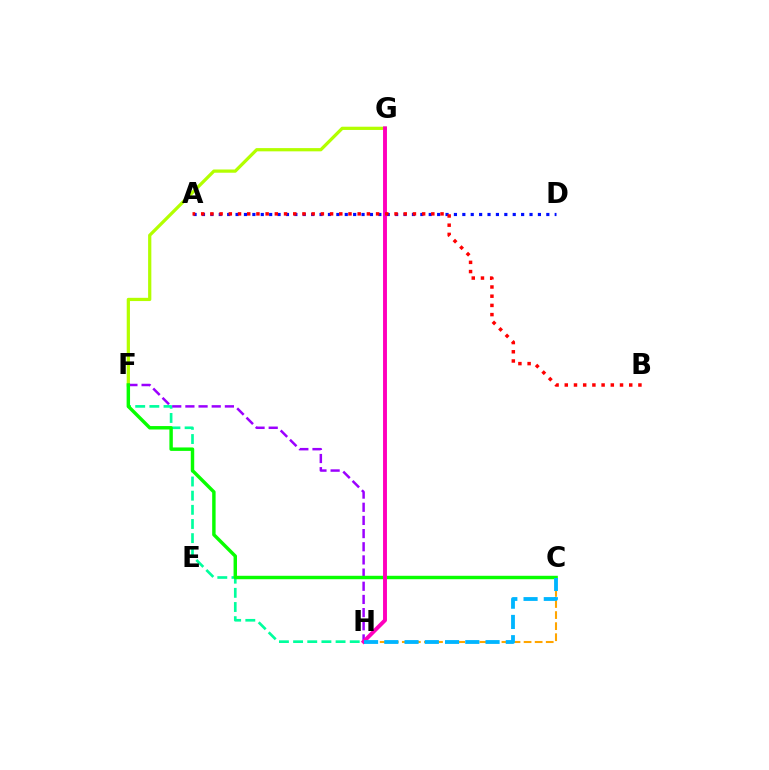{('A', 'D'): [{'color': '#0010ff', 'line_style': 'dotted', 'thickness': 2.28}], ('F', 'H'): [{'color': '#00ff9d', 'line_style': 'dashed', 'thickness': 1.92}, {'color': '#9b00ff', 'line_style': 'dashed', 'thickness': 1.79}], ('F', 'G'): [{'color': '#b3ff00', 'line_style': 'solid', 'thickness': 2.33}], ('C', 'F'): [{'color': '#08ff00', 'line_style': 'solid', 'thickness': 2.47}], ('C', 'H'): [{'color': '#ffa500', 'line_style': 'dashed', 'thickness': 1.5}, {'color': '#00b5ff', 'line_style': 'dashed', 'thickness': 2.75}], ('G', 'H'): [{'color': '#ff00bd', 'line_style': 'solid', 'thickness': 2.82}], ('A', 'B'): [{'color': '#ff0000', 'line_style': 'dotted', 'thickness': 2.5}]}